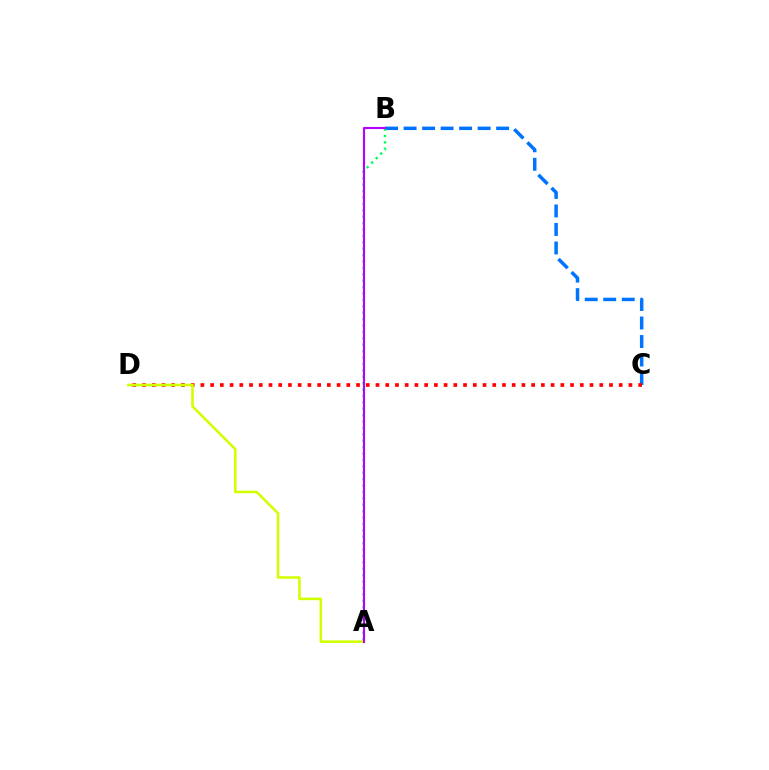{('B', 'C'): [{'color': '#0074ff', 'line_style': 'dashed', 'thickness': 2.51}], ('C', 'D'): [{'color': '#ff0000', 'line_style': 'dotted', 'thickness': 2.64}], ('A', 'B'): [{'color': '#00ff5c', 'line_style': 'dotted', 'thickness': 1.74}, {'color': '#b900ff', 'line_style': 'solid', 'thickness': 1.53}], ('A', 'D'): [{'color': '#d1ff00', 'line_style': 'solid', 'thickness': 1.85}]}